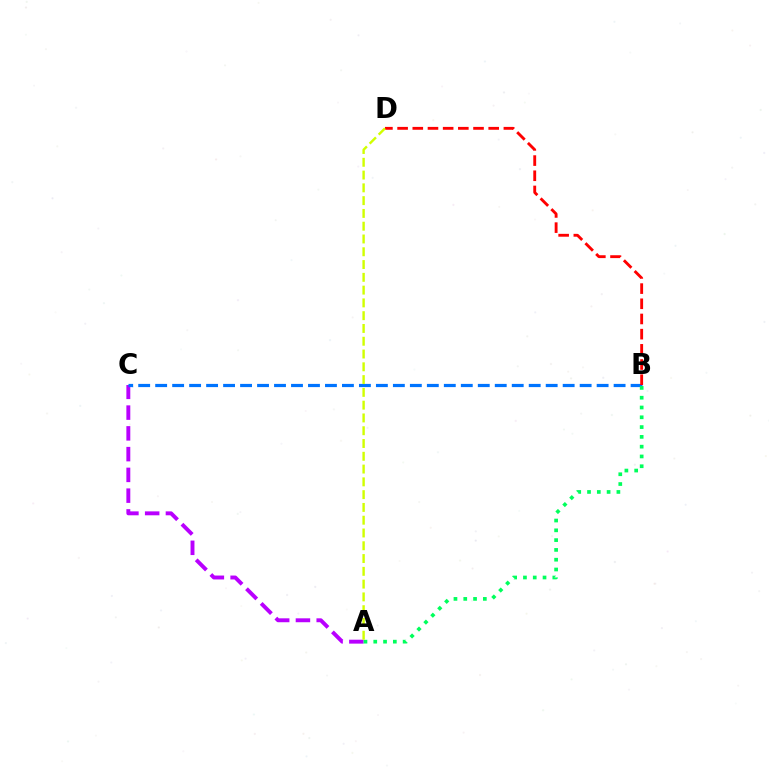{('A', 'C'): [{'color': '#b900ff', 'line_style': 'dashed', 'thickness': 2.82}], ('B', 'C'): [{'color': '#0074ff', 'line_style': 'dashed', 'thickness': 2.31}], ('B', 'D'): [{'color': '#ff0000', 'line_style': 'dashed', 'thickness': 2.06}], ('A', 'B'): [{'color': '#00ff5c', 'line_style': 'dotted', 'thickness': 2.66}], ('A', 'D'): [{'color': '#d1ff00', 'line_style': 'dashed', 'thickness': 1.74}]}